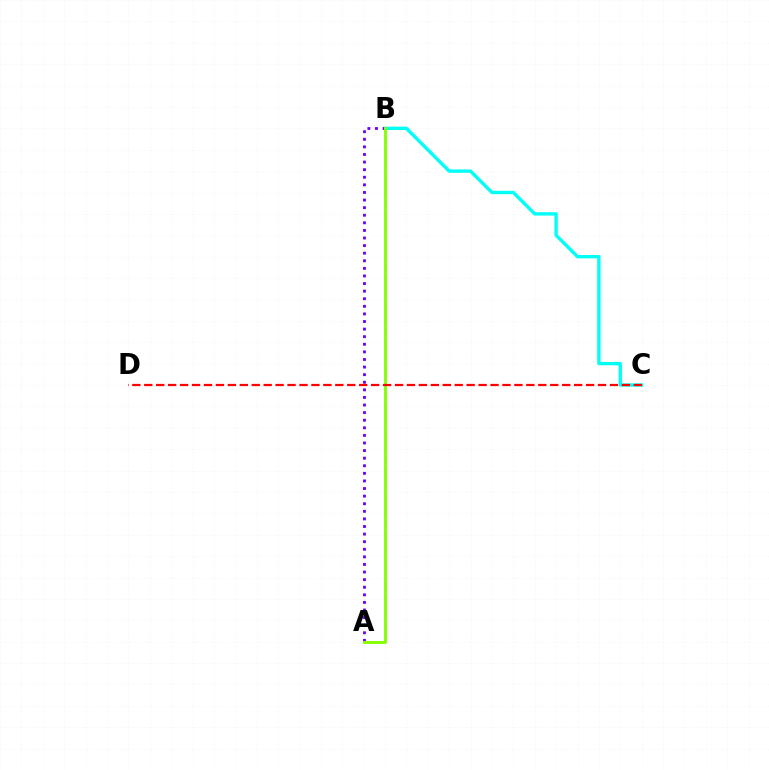{('B', 'C'): [{'color': '#00fff6', 'line_style': 'solid', 'thickness': 2.42}], ('A', 'B'): [{'color': '#7200ff', 'line_style': 'dotted', 'thickness': 2.06}, {'color': '#84ff00', 'line_style': 'solid', 'thickness': 2.06}], ('C', 'D'): [{'color': '#ff0000', 'line_style': 'dashed', 'thickness': 1.62}]}